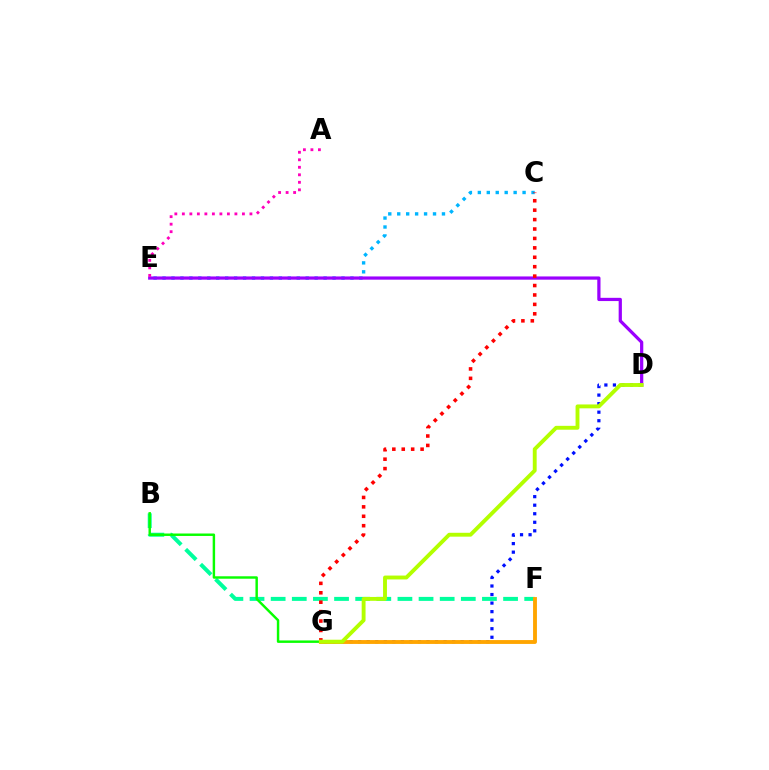{('B', 'F'): [{'color': '#00ff9d', 'line_style': 'dashed', 'thickness': 2.87}], ('C', 'E'): [{'color': '#00b5ff', 'line_style': 'dotted', 'thickness': 2.43}], ('D', 'G'): [{'color': '#0010ff', 'line_style': 'dotted', 'thickness': 2.32}, {'color': '#b3ff00', 'line_style': 'solid', 'thickness': 2.79}], ('B', 'G'): [{'color': '#08ff00', 'line_style': 'solid', 'thickness': 1.76}], ('F', 'G'): [{'color': '#ffa500', 'line_style': 'solid', 'thickness': 2.78}], ('D', 'E'): [{'color': '#9b00ff', 'line_style': 'solid', 'thickness': 2.33}], ('A', 'E'): [{'color': '#ff00bd', 'line_style': 'dotted', 'thickness': 2.04}], ('C', 'G'): [{'color': '#ff0000', 'line_style': 'dotted', 'thickness': 2.56}]}